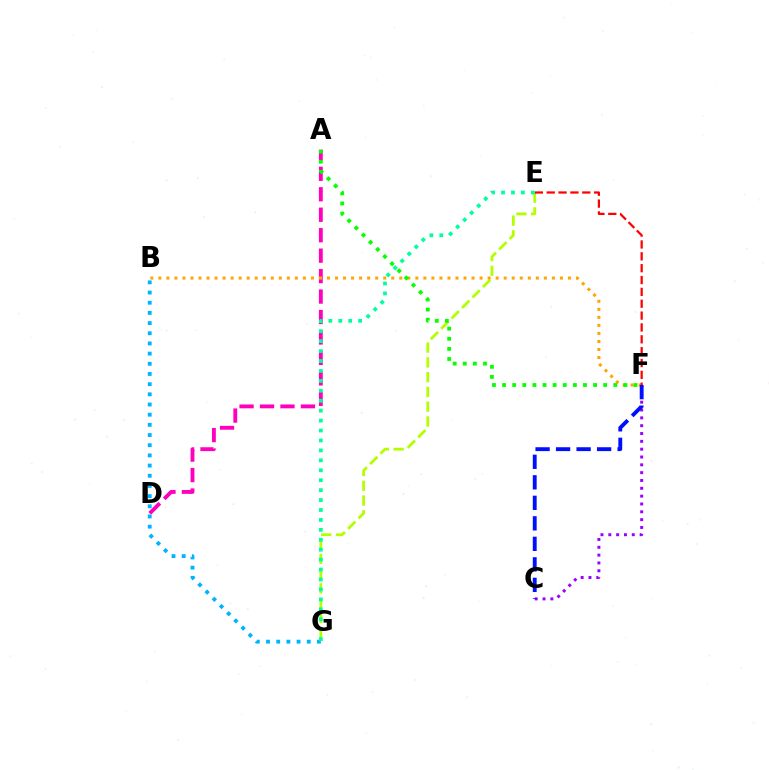{('A', 'D'): [{'color': '#ff00bd', 'line_style': 'dashed', 'thickness': 2.78}], ('E', 'G'): [{'color': '#b3ff00', 'line_style': 'dashed', 'thickness': 2.01}, {'color': '#00ff9d', 'line_style': 'dotted', 'thickness': 2.7}], ('B', 'F'): [{'color': '#ffa500', 'line_style': 'dotted', 'thickness': 2.18}], ('E', 'F'): [{'color': '#ff0000', 'line_style': 'dashed', 'thickness': 1.61}], ('C', 'F'): [{'color': '#9b00ff', 'line_style': 'dotted', 'thickness': 2.13}, {'color': '#0010ff', 'line_style': 'dashed', 'thickness': 2.79}], ('A', 'F'): [{'color': '#08ff00', 'line_style': 'dotted', 'thickness': 2.75}], ('B', 'G'): [{'color': '#00b5ff', 'line_style': 'dotted', 'thickness': 2.77}]}